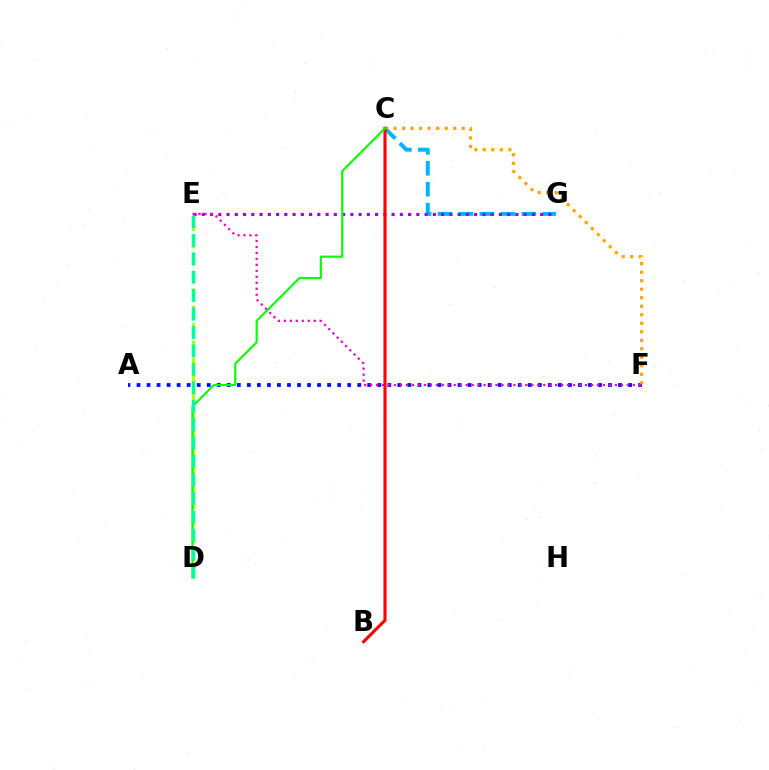{('C', 'G'): [{'color': '#00b5ff', 'line_style': 'dashed', 'thickness': 2.85}], ('A', 'F'): [{'color': '#0010ff', 'line_style': 'dotted', 'thickness': 2.73}], ('E', 'G'): [{'color': '#9b00ff', 'line_style': 'dotted', 'thickness': 2.24}], ('C', 'F'): [{'color': '#ffa500', 'line_style': 'dotted', 'thickness': 2.31}], ('D', 'E'): [{'color': '#b3ff00', 'line_style': 'dashed', 'thickness': 2.36}, {'color': '#00ff9d', 'line_style': 'dashed', 'thickness': 2.5}], ('E', 'F'): [{'color': '#ff00bd', 'line_style': 'dotted', 'thickness': 1.62}], ('B', 'C'): [{'color': '#ff0000', 'line_style': 'solid', 'thickness': 2.24}], ('C', 'D'): [{'color': '#08ff00', 'line_style': 'solid', 'thickness': 1.55}]}